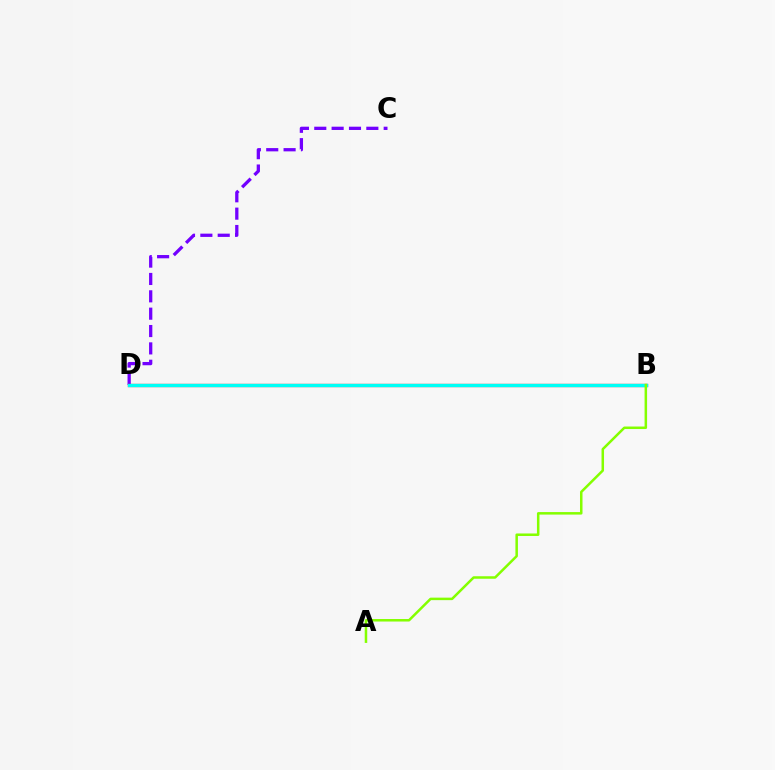{('C', 'D'): [{'color': '#7200ff', 'line_style': 'dashed', 'thickness': 2.36}], ('B', 'D'): [{'color': '#ff0000', 'line_style': 'solid', 'thickness': 2.35}, {'color': '#00fff6', 'line_style': 'solid', 'thickness': 2.4}], ('A', 'B'): [{'color': '#84ff00', 'line_style': 'solid', 'thickness': 1.8}]}